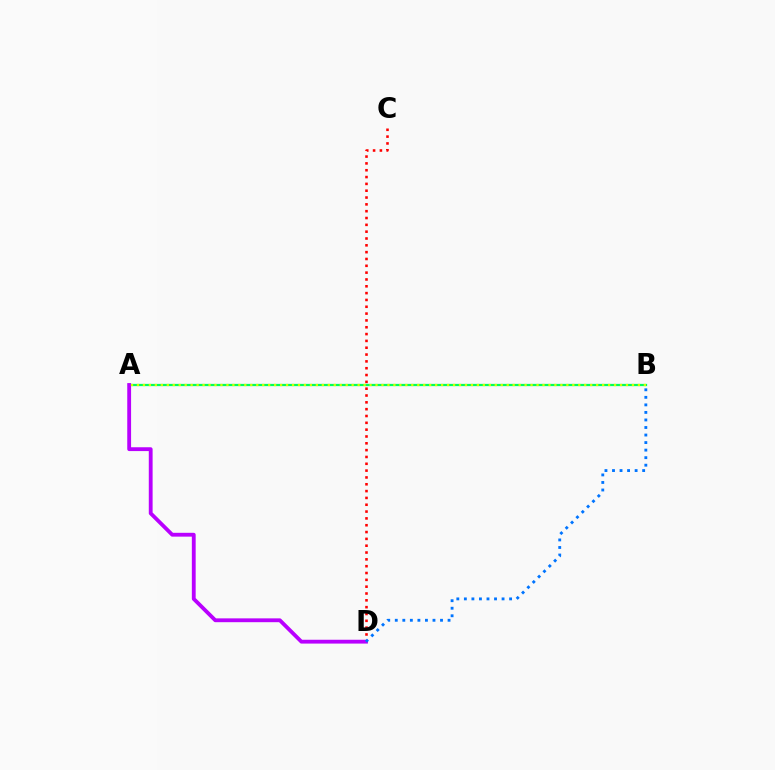{('C', 'D'): [{'color': '#ff0000', 'line_style': 'dotted', 'thickness': 1.85}], ('A', 'B'): [{'color': '#00ff5c', 'line_style': 'solid', 'thickness': 1.62}, {'color': '#d1ff00', 'line_style': 'dotted', 'thickness': 1.62}], ('A', 'D'): [{'color': '#b900ff', 'line_style': 'solid', 'thickness': 2.76}], ('B', 'D'): [{'color': '#0074ff', 'line_style': 'dotted', 'thickness': 2.05}]}